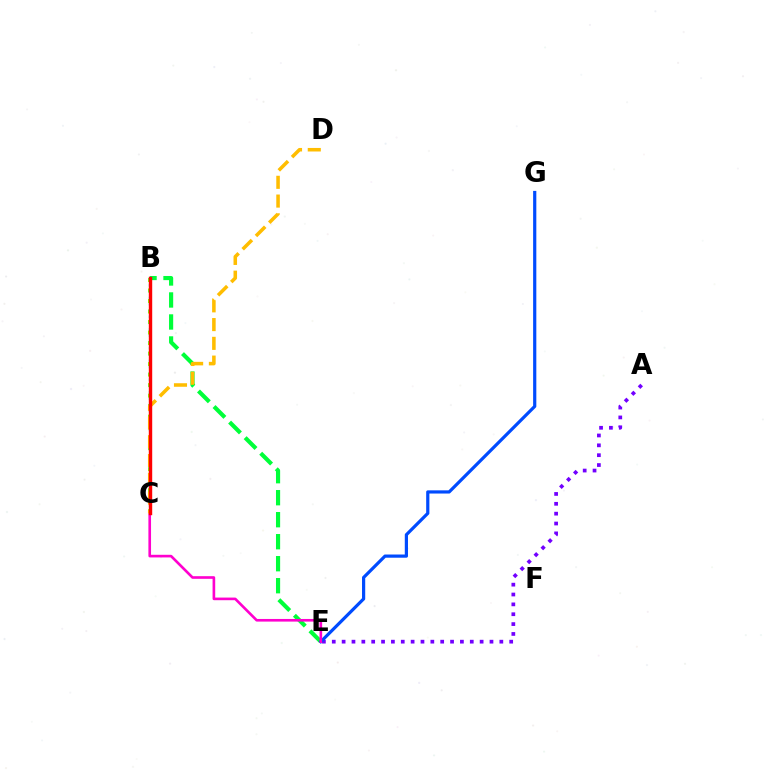{('A', 'E'): [{'color': '#7200ff', 'line_style': 'dotted', 'thickness': 2.68}], ('B', 'E'): [{'color': '#00ff39', 'line_style': 'dashed', 'thickness': 2.99}], ('E', 'G'): [{'color': '#004bff', 'line_style': 'solid', 'thickness': 2.3}], ('B', 'C'): [{'color': '#84ff00', 'line_style': 'dotted', 'thickness': 2.86}, {'color': '#00fff6', 'line_style': 'dotted', 'thickness': 1.71}, {'color': '#ff0000', 'line_style': 'solid', 'thickness': 2.45}], ('C', 'E'): [{'color': '#ff00cf', 'line_style': 'solid', 'thickness': 1.9}], ('C', 'D'): [{'color': '#ffbd00', 'line_style': 'dashed', 'thickness': 2.55}]}